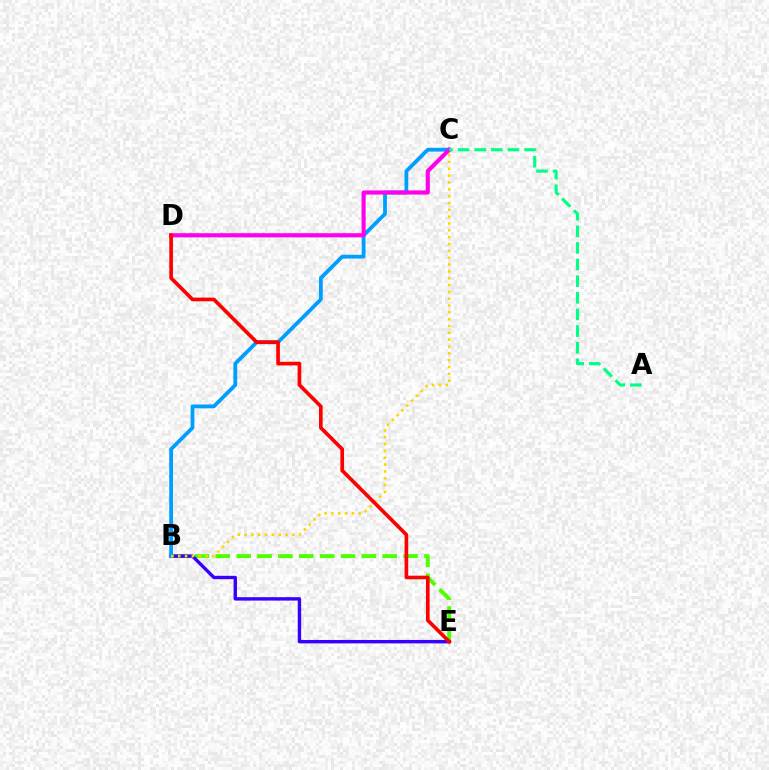{('B', 'E'): [{'color': '#4fff00', 'line_style': 'dashed', 'thickness': 2.83}, {'color': '#3700ff', 'line_style': 'solid', 'thickness': 2.45}], ('B', 'C'): [{'color': '#009eff', 'line_style': 'solid', 'thickness': 2.73}, {'color': '#ffd500', 'line_style': 'dotted', 'thickness': 1.86}], ('C', 'D'): [{'color': '#ff00ed', 'line_style': 'solid', 'thickness': 2.98}], ('D', 'E'): [{'color': '#ff0000', 'line_style': 'solid', 'thickness': 2.63}], ('A', 'C'): [{'color': '#00ff86', 'line_style': 'dashed', 'thickness': 2.26}]}